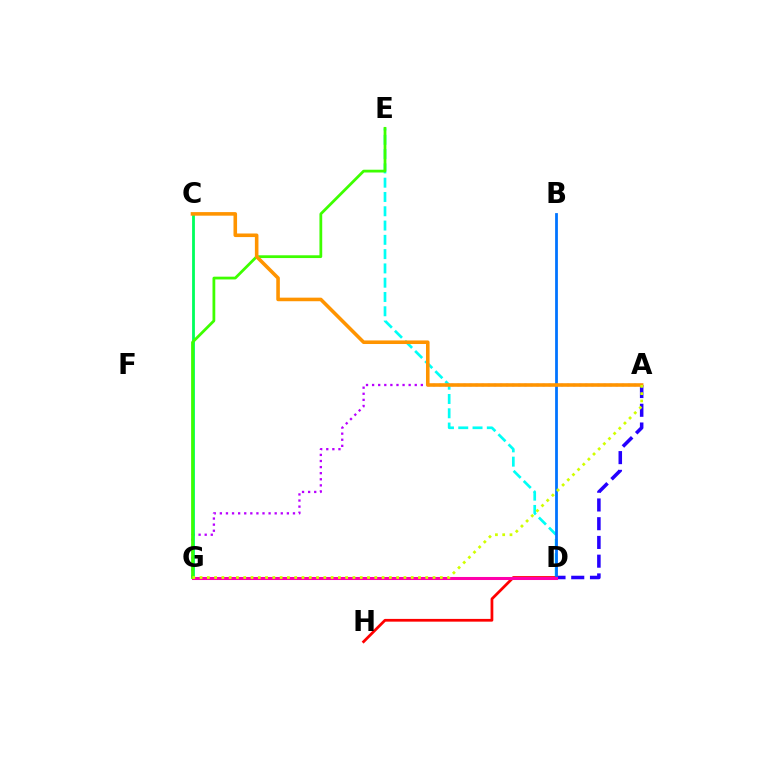{('D', 'E'): [{'color': '#00fff6', 'line_style': 'dashed', 'thickness': 1.94}], ('A', 'D'): [{'color': '#2500ff', 'line_style': 'dashed', 'thickness': 2.55}], ('A', 'G'): [{'color': '#b900ff', 'line_style': 'dotted', 'thickness': 1.66}, {'color': '#d1ff00', 'line_style': 'dotted', 'thickness': 1.98}], ('D', 'H'): [{'color': '#ff0000', 'line_style': 'solid', 'thickness': 1.98}], ('B', 'D'): [{'color': '#0074ff', 'line_style': 'solid', 'thickness': 2.0}], ('C', 'G'): [{'color': '#00ff5c', 'line_style': 'solid', 'thickness': 2.02}], ('D', 'G'): [{'color': '#ff00ac', 'line_style': 'solid', 'thickness': 2.19}], ('E', 'G'): [{'color': '#3dff00', 'line_style': 'solid', 'thickness': 1.99}], ('A', 'C'): [{'color': '#ff9400', 'line_style': 'solid', 'thickness': 2.57}]}